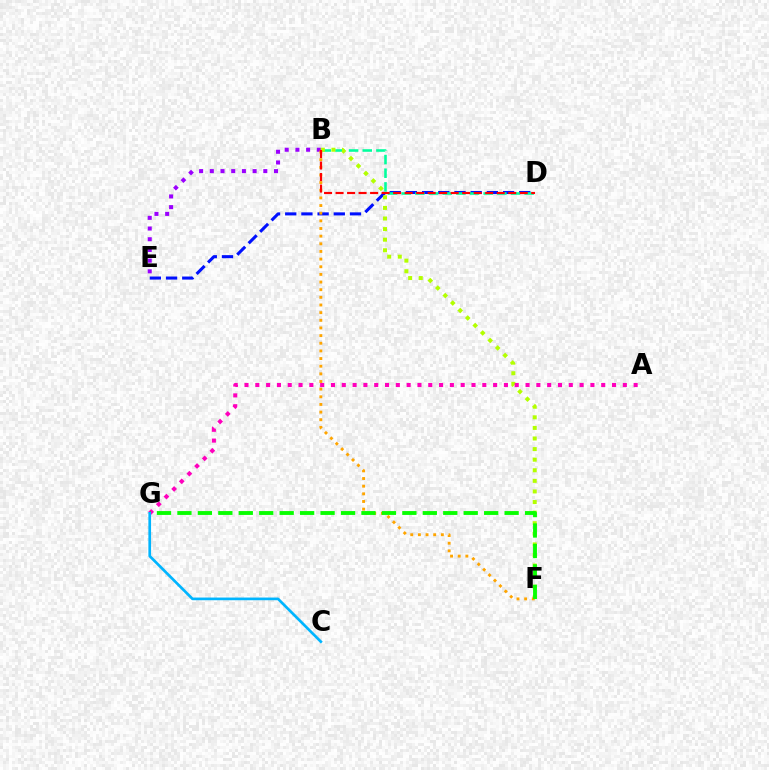{('D', 'E'): [{'color': '#0010ff', 'line_style': 'dashed', 'thickness': 2.2}], ('B', 'D'): [{'color': '#00ff9d', 'line_style': 'dashed', 'thickness': 1.86}, {'color': '#ff0000', 'line_style': 'dashed', 'thickness': 1.56}], ('B', 'E'): [{'color': '#9b00ff', 'line_style': 'dotted', 'thickness': 2.91}], ('B', 'F'): [{'color': '#b3ff00', 'line_style': 'dotted', 'thickness': 2.88}, {'color': '#ffa500', 'line_style': 'dotted', 'thickness': 2.08}], ('A', 'G'): [{'color': '#ff00bd', 'line_style': 'dotted', 'thickness': 2.94}], ('F', 'G'): [{'color': '#08ff00', 'line_style': 'dashed', 'thickness': 2.78}], ('C', 'G'): [{'color': '#00b5ff', 'line_style': 'solid', 'thickness': 1.93}]}